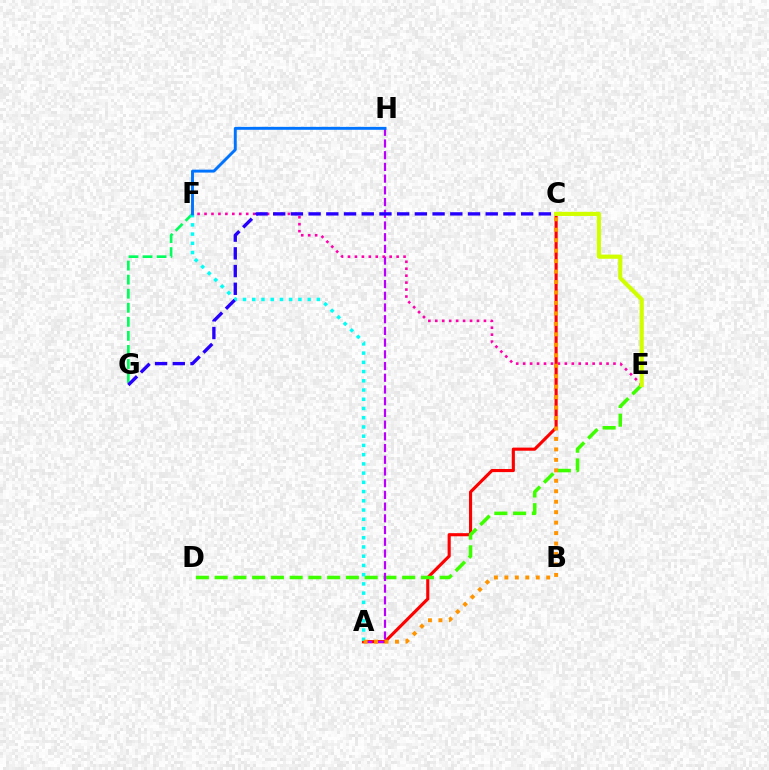{('A', 'C'): [{'color': '#ff0000', 'line_style': 'solid', 'thickness': 2.24}, {'color': '#ff9400', 'line_style': 'dotted', 'thickness': 2.84}], ('D', 'E'): [{'color': '#3dff00', 'line_style': 'dashed', 'thickness': 2.55}], ('F', 'G'): [{'color': '#00ff5c', 'line_style': 'dashed', 'thickness': 1.91}], ('A', 'F'): [{'color': '#00fff6', 'line_style': 'dotted', 'thickness': 2.51}], ('A', 'H'): [{'color': '#b900ff', 'line_style': 'dashed', 'thickness': 1.59}], ('E', 'F'): [{'color': '#ff00ac', 'line_style': 'dotted', 'thickness': 1.89}], ('C', 'G'): [{'color': '#2500ff', 'line_style': 'dashed', 'thickness': 2.41}], ('F', 'H'): [{'color': '#0074ff', 'line_style': 'solid', 'thickness': 2.11}], ('C', 'E'): [{'color': '#d1ff00', 'line_style': 'solid', 'thickness': 2.98}]}